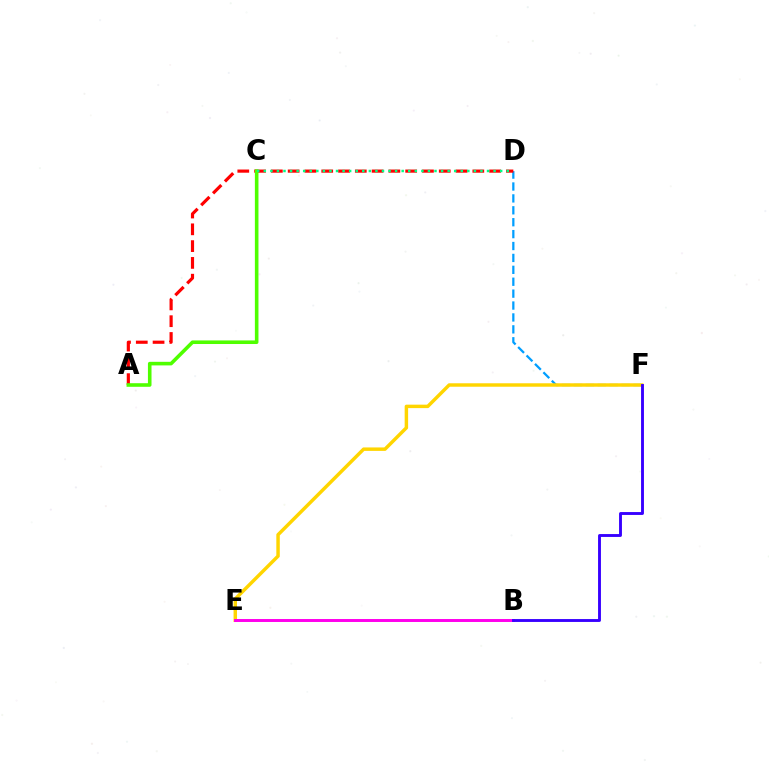{('D', 'F'): [{'color': '#009eff', 'line_style': 'dashed', 'thickness': 1.62}], ('A', 'D'): [{'color': '#ff0000', 'line_style': 'dashed', 'thickness': 2.28}], ('E', 'F'): [{'color': '#ffd500', 'line_style': 'solid', 'thickness': 2.49}], ('A', 'C'): [{'color': '#4fff00', 'line_style': 'solid', 'thickness': 2.58}], ('C', 'D'): [{'color': '#00ff86', 'line_style': 'dotted', 'thickness': 1.78}], ('B', 'E'): [{'color': '#ff00ed', 'line_style': 'solid', 'thickness': 2.12}], ('B', 'F'): [{'color': '#3700ff', 'line_style': 'solid', 'thickness': 2.08}]}